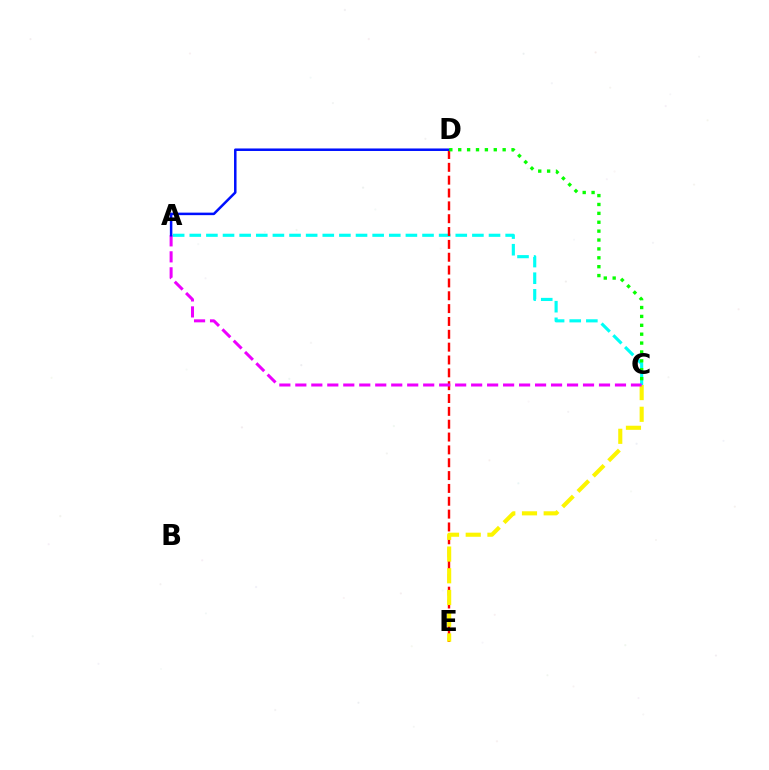{('A', 'C'): [{'color': '#00fff6', 'line_style': 'dashed', 'thickness': 2.26}, {'color': '#ee00ff', 'line_style': 'dashed', 'thickness': 2.17}], ('D', 'E'): [{'color': '#ff0000', 'line_style': 'dashed', 'thickness': 1.74}], ('C', 'E'): [{'color': '#fcf500', 'line_style': 'dashed', 'thickness': 2.95}], ('A', 'D'): [{'color': '#0010ff', 'line_style': 'solid', 'thickness': 1.81}], ('C', 'D'): [{'color': '#08ff00', 'line_style': 'dotted', 'thickness': 2.41}]}